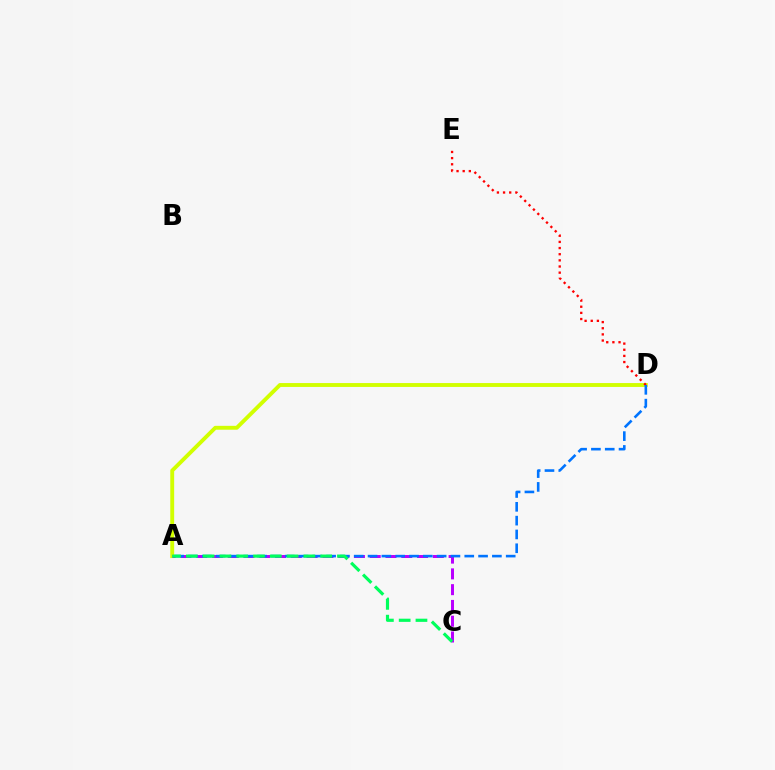{('A', 'D'): [{'color': '#d1ff00', 'line_style': 'solid', 'thickness': 2.79}, {'color': '#0074ff', 'line_style': 'dashed', 'thickness': 1.88}], ('A', 'C'): [{'color': '#b900ff', 'line_style': 'dashed', 'thickness': 2.14}, {'color': '#00ff5c', 'line_style': 'dashed', 'thickness': 2.28}], ('D', 'E'): [{'color': '#ff0000', 'line_style': 'dotted', 'thickness': 1.67}]}